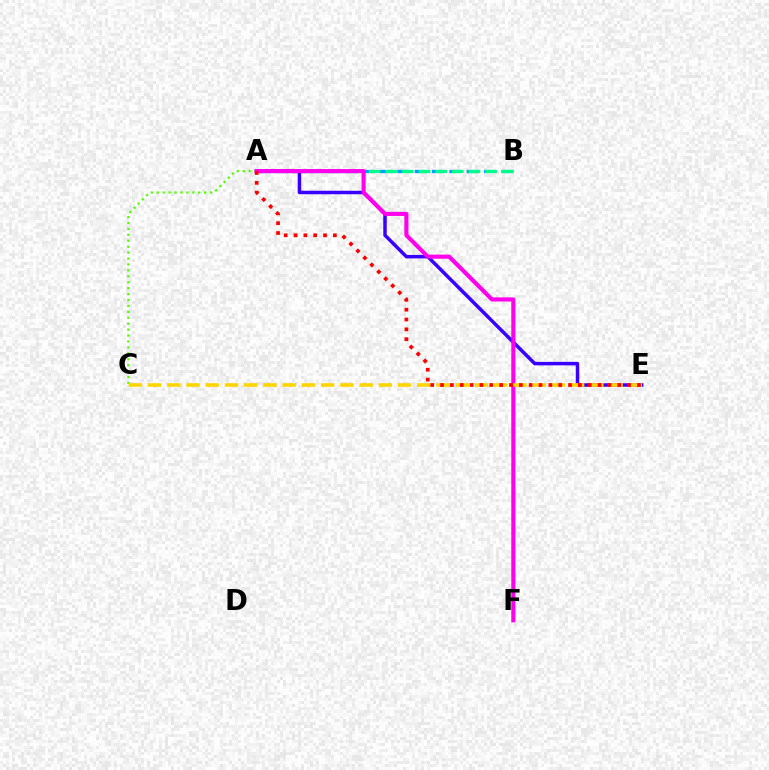{('A', 'C'): [{'color': '#4fff00', 'line_style': 'dotted', 'thickness': 1.61}], ('A', 'B'): [{'color': '#009eff', 'line_style': 'dashed', 'thickness': 2.36}, {'color': '#00ff86', 'line_style': 'dashed', 'thickness': 2.26}], ('A', 'E'): [{'color': '#3700ff', 'line_style': 'solid', 'thickness': 2.5}, {'color': '#ff0000', 'line_style': 'dotted', 'thickness': 2.68}], ('A', 'F'): [{'color': '#ff00ed', 'line_style': 'solid', 'thickness': 2.96}], ('C', 'E'): [{'color': '#ffd500', 'line_style': 'dashed', 'thickness': 2.61}]}